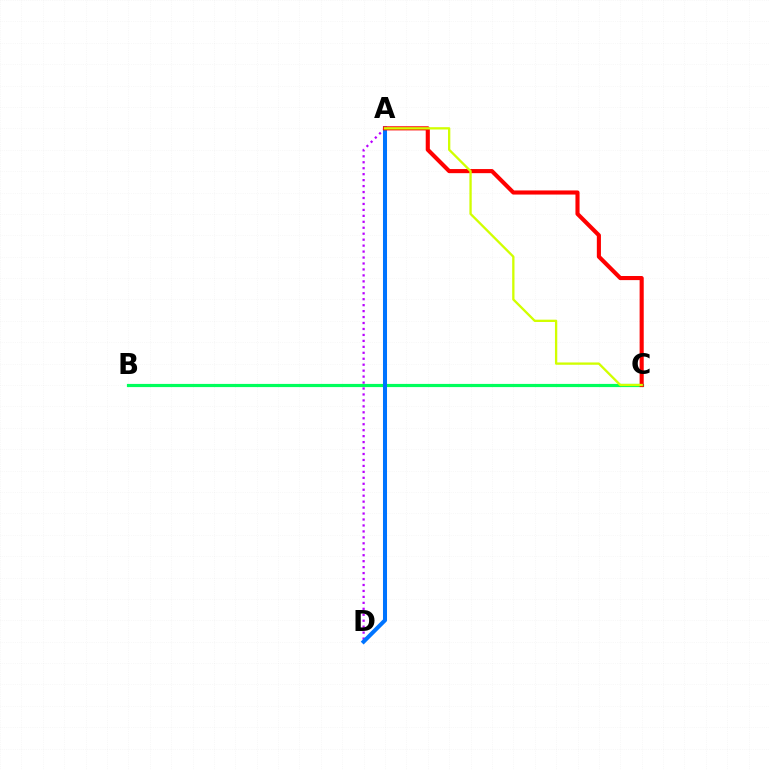{('B', 'C'): [{'color': '#00ff5c', 'line_style': 'solid', 'thickness': 2.29}], ('A', 'D'): [{'color': '#b900ff', 'line_style': 'dotted', 'thickness': 1.62}, {'color': '#0074ff', 'line_style': 'solid', 'thickness': 2.9}], ('A', 'C'): [{'color': '#ff0000', 'line_style': 'solid', 'thickness': 2.96}, {'color': '#d1ff00', 'line_style': 'solid', 'thickness': 1.67}]}